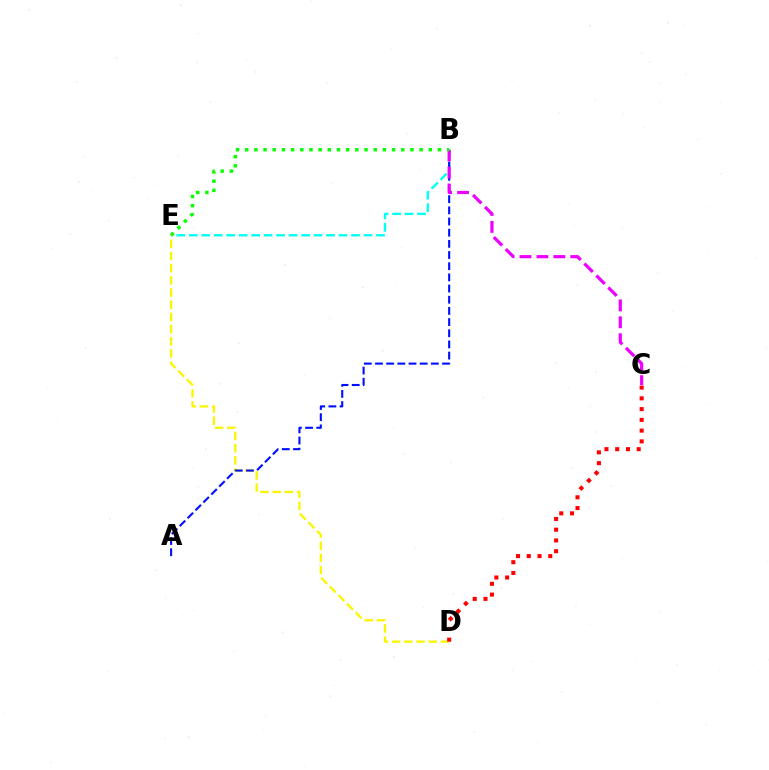{('B', 'E'): [{'color': '#00fff6', 'line_style': 'dashed', 'thickness': 1.7}, {'color': '#08ff00', 'line_style': 'dotted', 'thickness': 2.49}], ('D', 'E'): [{'color': '#fcf500', 'line_style': 'dashed', 'thickness': 1.66}], ('A', 'B'): [{'color': '#0010ff', 'line_style': 'dashed', 'thickness': 1.52}], ('B', 'C'): [{'color': '#ee00ff', 'line_style': 'dashed', 'thickness': 2.3}], ('C', 'D'): [{'color': '#ff0000', 'line_style': 'dotted', 'thickness': 2.92}]}